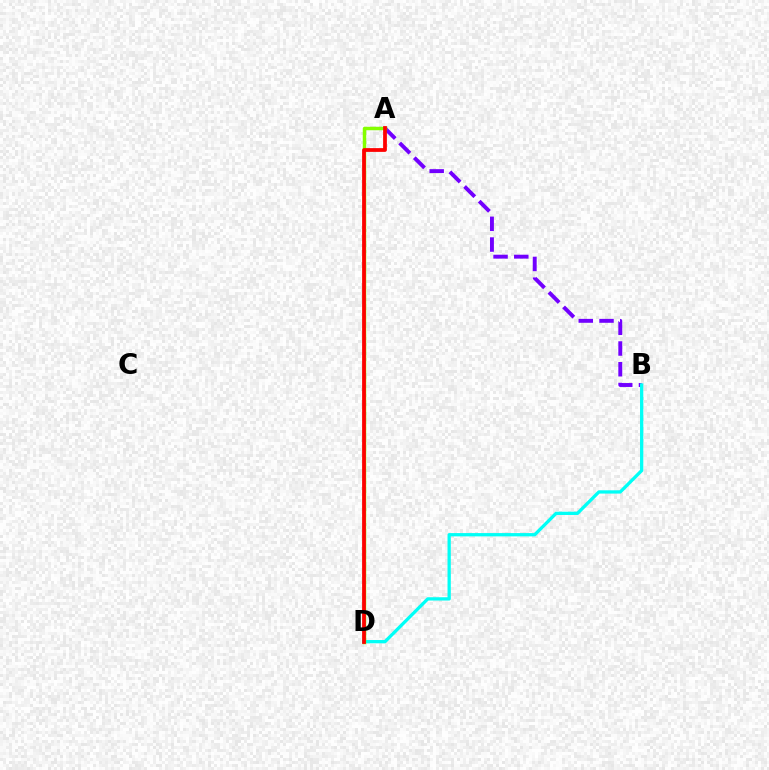{('A', 'B'): [{'color': '#7200ff', 'line_style': 'dashed', 'thickness': 2.82}], ('B', 'D'): [{'color': '#00fff6', 'line_style': 'solid', 'thickness': 2.36}], ('A', 'D'): [{'color': '#84ff00', 'line_style': 'solid', 'thickness': 2.49}, {'color': '#ff0000', 'line_style': 'solid', 'thickness': 2.71}]}